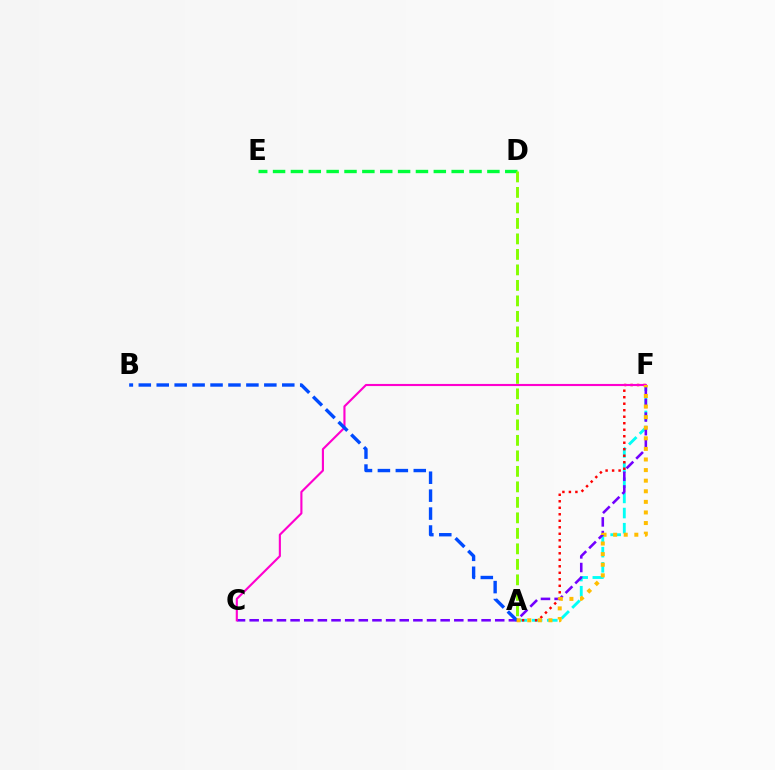{('A', 'F'): [{'color': '#00fff6', 'line_style': 'dashed', 'thickness': 2.06}, {'color': '#ff0000', 'line_style': 'dotted', 'thickness': 1.77}, {'color': '#ffbd00', 'line_style': 'dotted', 'thickness': 2.88}], ('C', 'F'): [{'color': '#7200ff', 'line_style': 'dashed', 'thickness': 1.85}, {'color': '#ff00cf', 'line_style': 'solid', 'thickness': 1.53}], ('D', 'E'): [{'color': '#00ff39', 'line_style': 'dashed', 'thickness': 2.43}], ('A', 'B'): [{'color': '#004bff', 'line_style': 'dashed', 'thickness': 2.44}], ('A', 'D'): [{'color': '#84ff00', 'line_style': 'dashed', 'thickness': 2.11}]}